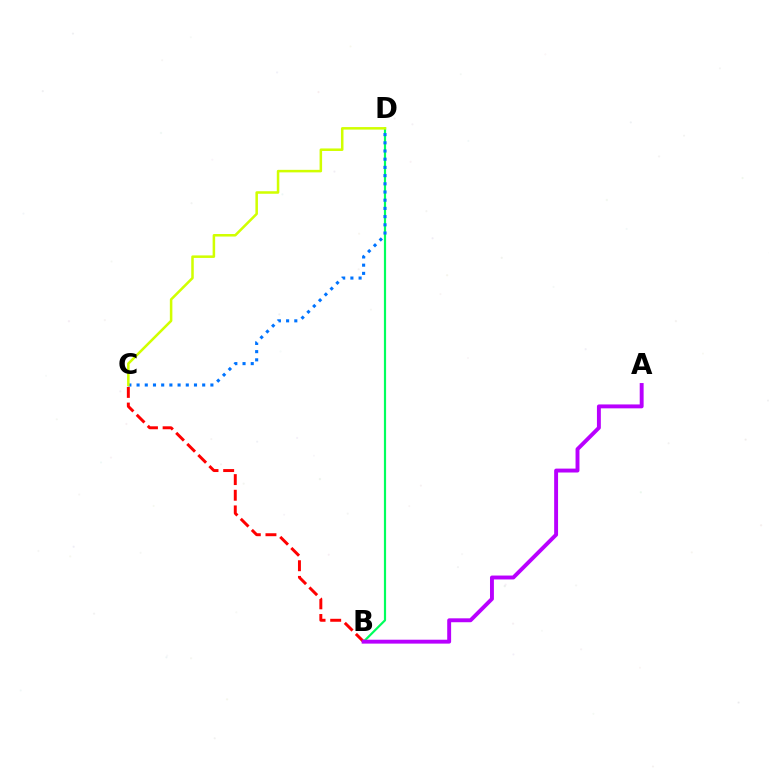{('B', 'D'): [{'color': '#00ff5c', 'line_style': 'solid', 'thickness': 1.58}], ('B', 'C'): [{'color': '#ff0000', 'line_style': 'dashed', 'thickness': 2.13}], ('C', 'D'): [{'color': '#0074ff', 'line_style': 'dotted', 'thickness': 2.23}, {'color': '#d1ff00', 'line_style': 'solid', 'thickness': 1.82}], ('A', 'B'): [{'color': '#b900ff', 'line_style': 'solid', 'thickness': 2.81}]}